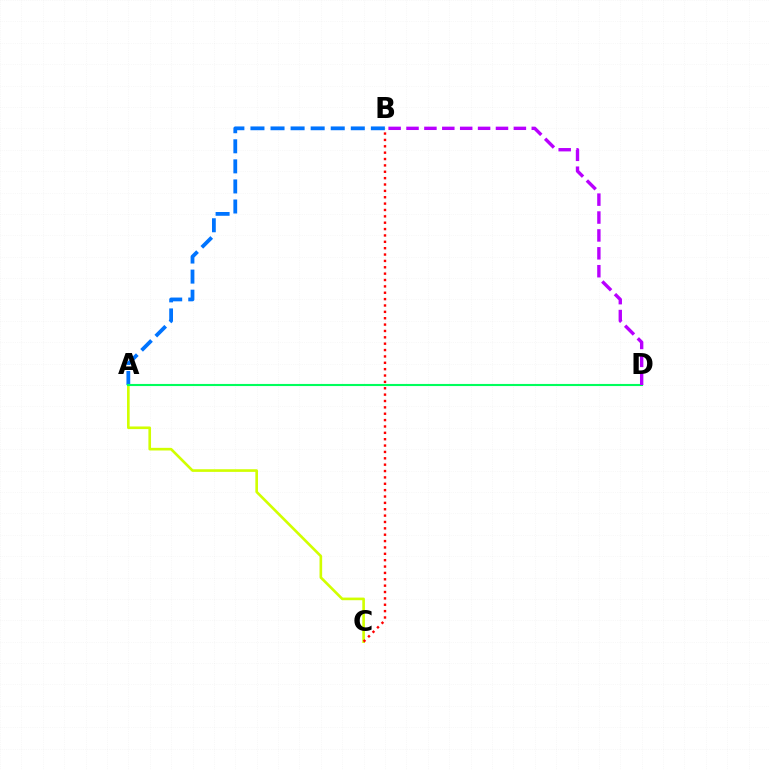{('A', 'C'): [{'color': '#d1ff00', 'line_style': 'solid', 'thickness': 1.9}], ('A', 'B'): [{'color': '#0074ff', 'line_style': 'dashed', 'thickness': 2.73}], ('B', 'C'): [{'color': '#ff0000', 'line_style': 'dotted', 'thickness': 1.73}], ('A', 'D'): [{'color': '#00ff5c', 'line_style': 'solid', 'thickness': 1.52}], ('B', 'D'): [{'color': '#b900ff', 'line_style': 'dashed', 'thickness': 2.43}]}